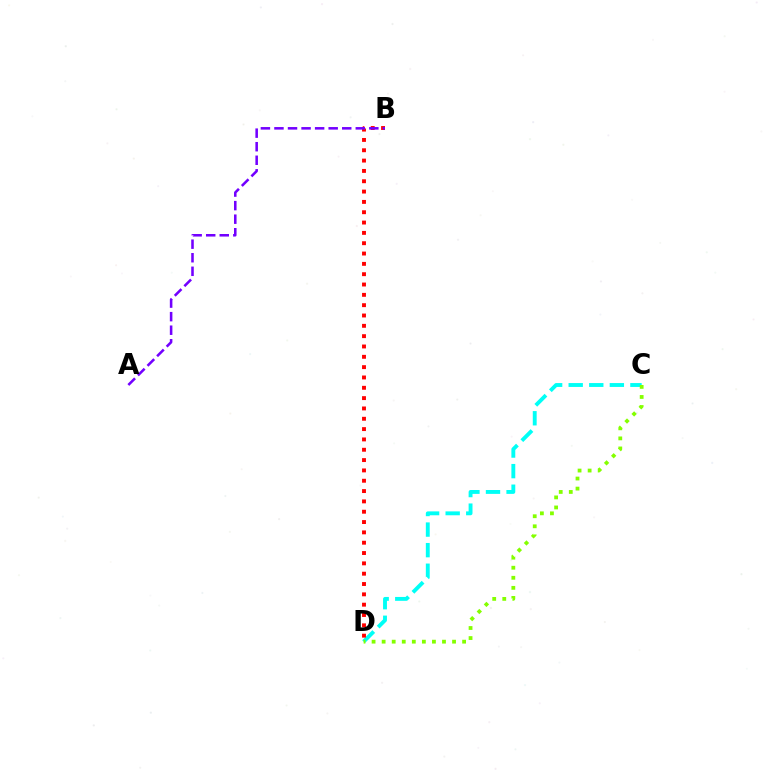{('C', 'D'): [{'color': '#00fff6', 'line_style': 'dashed', 'thickness': 2.79}, {'color': '#84ff00', 'line_style': 'dotted', 'thickness': 2.73}], ('B', 'D'): [{'color': '#ff0000', 'line_style': 'dotted', 'thickness': 2.81}], ('A', 'B'): [{'color': '#7200ff', 'line_style': 'dashed', 'thickness': 1.84}]}